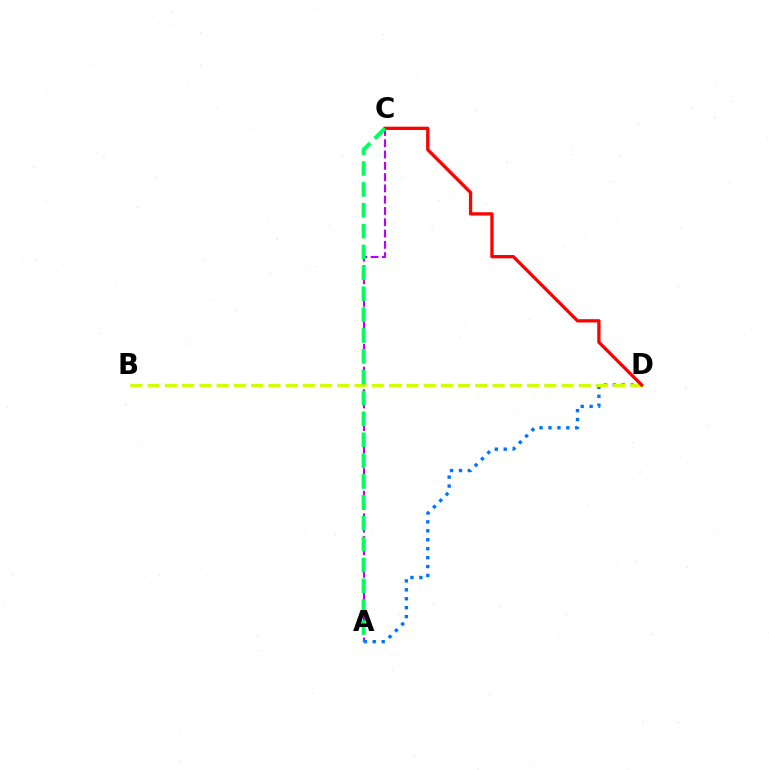{('A', 'C'): [{'color': '#b900ff', 'line_style': 'dashed', 'thickness': 1.53}, {'color': '#00ff5c', 'line_style': 'dashed', 'thickness': 2.83}], ('A', 'D'): [{'color': '#0074ff', 'line_style': 'dotted', 'thickness': 2.43}], ('B', 'D'): [{'color': '#d1ff00', 'line_style': 'dashed', 'thickness': 2.34}], ('C', 'D'): [{'color': '#ff0000', 'line_style': 'solid', 'thickness': 2.36}]}